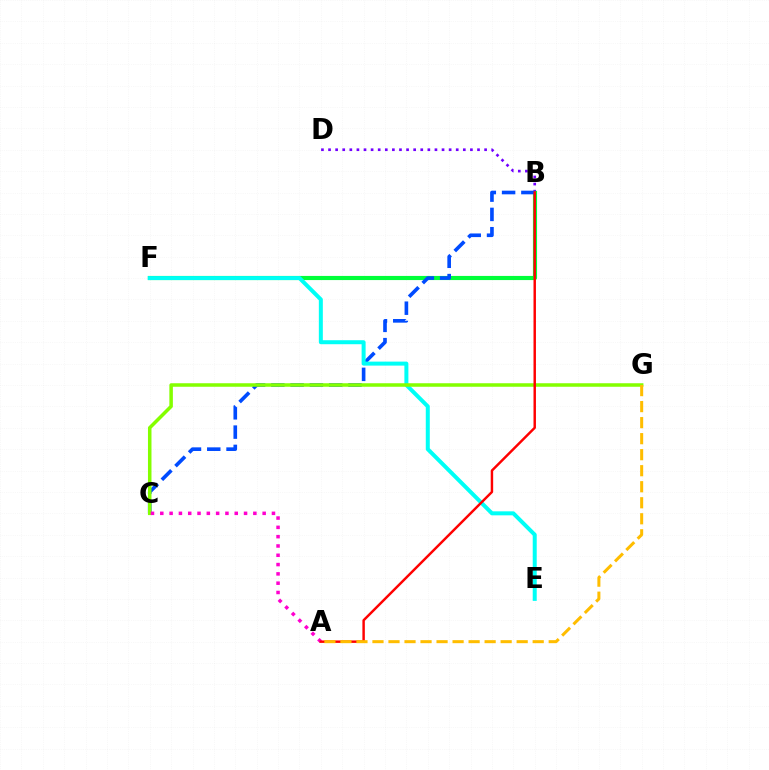{('B', 'D'): [{'color': '#7200ff', 'line_style': 'dotted', 'thickness': 1.93}], ('B', 'F'): [{'color': '#00ff39', 'line_style': 'solid', 'thickness': 2.98}], ('B', 'C'): [{'color': '#004bff', 'line_style': 'dashed', 'thickness': 2.62}], ('E', 'F'): [{'color': '#00fff6', 'line_style': 'solid', 'thickness': 2.88}], ('C', 'G'): [{'color': '#84ff00', 'line_style': 'solid', 'thickness': 2.53}], ('A', 'C'): [{'color': '#ff00cf', 'line_style': 'dotted', 'thickness': 2.53}], ('A', 'B'): [{'color': '#ff0000', 'line_style': 'solid', 'thickness': 1.76}], ('A', 'G'): [{'color': '#ffbd00', 'line_style': 'dashed', 'thickness': 2.18}]}